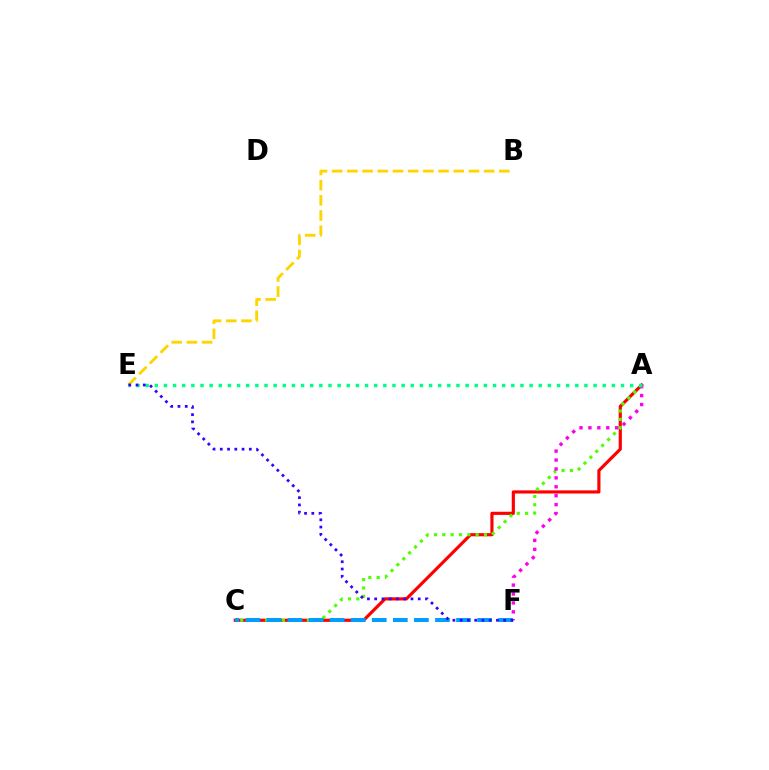{('A', 'C'): [{'color': '#ff0000', 'line_style': 'solid', 'thickness': 2.27}, {'color': '#4fff00', 'line_style': 'dotted', 'thickness': 2.26}], ('B', 'E'): [{'color': '#ffd500', 'line_style': 'dashed', 'thickness': 2.06}], ('A', 'F'): [{'color': '#ff00ed', 'line_style': 'dotted', 'thickness': 2.42}], ('C', 'F'): [{'color': '#009eff', 'line_style': 'dashed', 'thickness': 2.86}], ('A', 'E'): [{'color': '#00ff86', 'line_style': 'dotted', 'thickness': 2.48}], ('E', 'F'): [{'color': '#3700ff', 'line_style': 'dotted', 'thickness': 1.97}]}